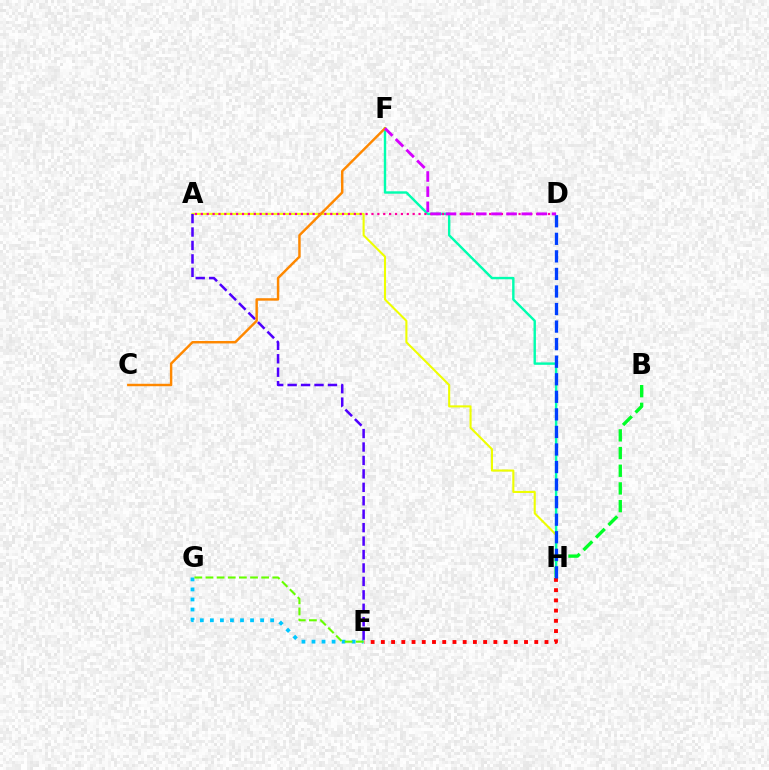{('A', 'H'): [{'color': '#eeff00', 'line_style': 'solid', 'thickness': 1.51}], ('E', 'G'): [{'color': '#00c7ff', 'line_style': 'dotted', 'thickness': 2.73}, {'color': '#66ff00', 'line_style': 'dashed', 'thickness': 1.51}], ('A', 'E'): [{'color': '#4f00ff', 'line_style': 'dashed', 'thickness': 1.83}], ('B', 'H'): [{'color': '#00ff27', 'line_style': 'dashed', 'thickness': 2.4}], ('F', 'H'): [{'color': '#00ffaf', 'line_style': 'solid', 'thickness': 1.73}], ('E', 'H'): [{'color': '#ff0000', 'line_style': 'dotted', 'thickness': 2.78}], ('A', 'D'): [{'color': '#ff00a0', 'line_style': 'dotted', 'thickness': 1.6}], ('D', 'H'): [{'color': '#003fff', 'line_style': 'dashed', 'thickness': 2.38}], ('C', 'F'): [{'color': '#ff8800', 'line_style': 'solid', 'thickness': 1.76}], ('D', 'F'): [{'color': '#d600ff', 'line_style': 'dashed', 'thickness': 2.06}]}